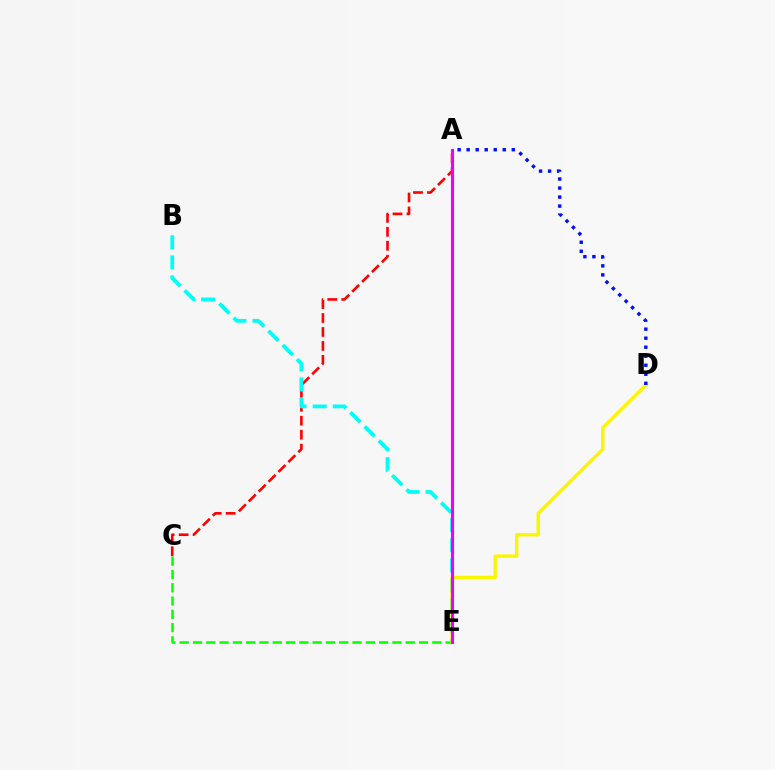{('A', 'C'): [{'color': '#ff0000', 'line_style': 'dashed', 'thickness': 1.9}], ('B', 'E'): [{'color': '#00fff6', 'line_style': 'dashed', 'thickness': 2.73}], ('C', 'E'): [{'color': '#08ff00', 'line_style': 'dashed', 'thickness': 1.81}], ('D', 'E'): [{'color': '#fcf500', 'line_style': 'solid', 'thickness': 2.43}], ('A', 'E'): [{'color': '#ee00ff', 'line_style': 'solid', 'thickness': 2.22}], ('A', 'D'): [{'color': '#0010ff', 'line_style': 'dotted', 'thickness': 2.45}]}